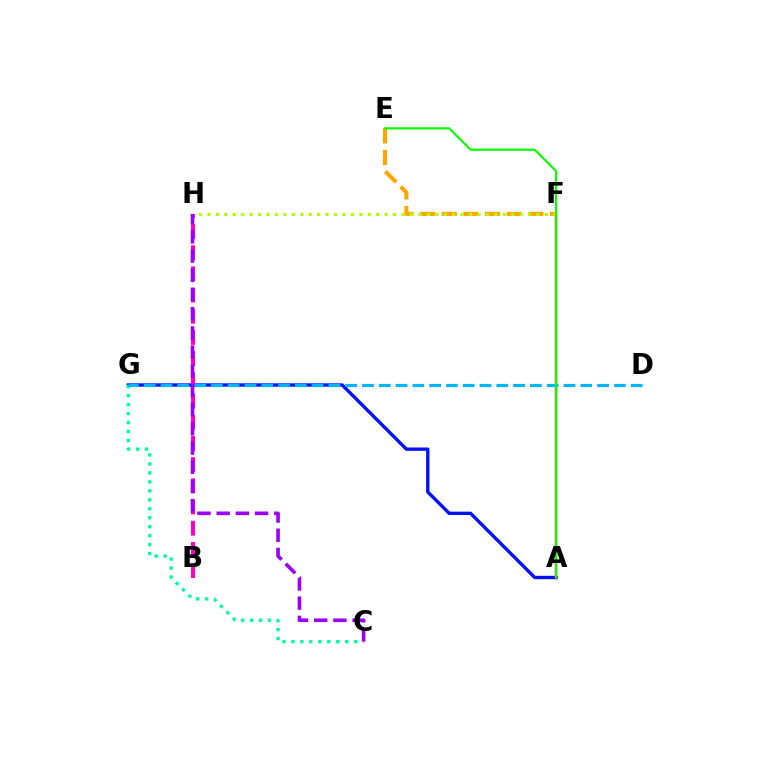{('A', 'G'): [{'color': '#0010ff', 'line_style': 'solid', 'thickness': 2.41}], ('A', 'F'): [{'color': '#ff0000', 'line_style': 'solid', 'thickness': 1.73}], ('C', 'G'): [{'color': '#00ff9d', 'line_style': 'dotted', 'thickness': 2.44}], ('E', 'F'): [{'color': '#ffa500', 'line_style': 'dashed', 'thickness': 2.94}], ('B', 'H'): [{'color': '#ff00bd', 'line_style': 'dashed', 'thickness': 2.88}], ('D', 'G'): [{'color': '#00b5ff', 'line_style': 'dashed', 'thickness': 2.28}], ('F', 'H'): [{'color': '#b3ff00', 'line_style': 'dotted', 'thickness': 2.29}], ('A', 'E'): [{'color': '#08ff00', 'line_style': 'solid', 'thickness': 1.56}], ('C', 'H'): [{'color': '#9b00ff', 'line_style': 'dashed', 'thickness': 2.61}]}